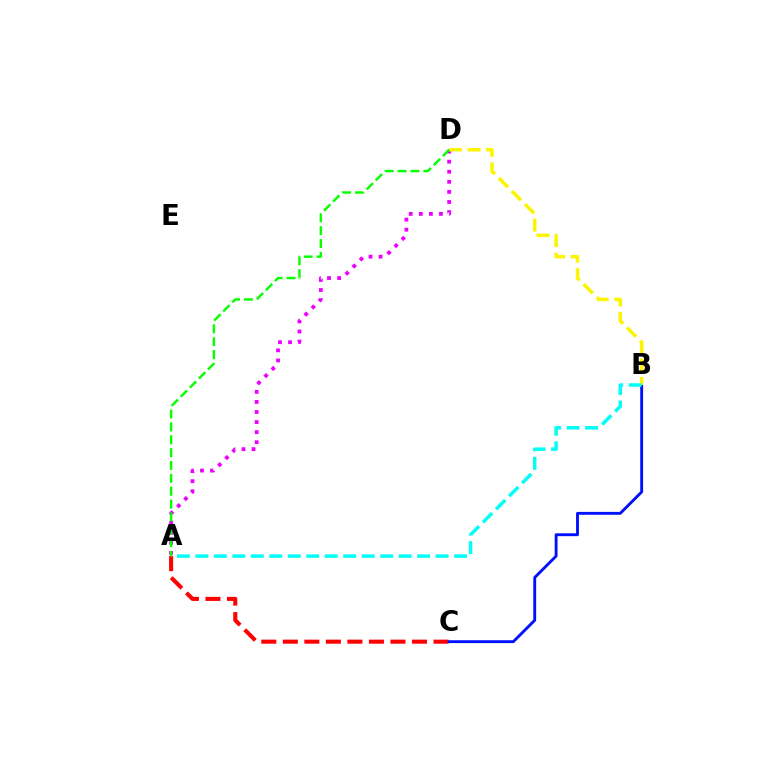{('A', 'C'): [{'color': '#ff0000', 'line_style': 'dashed', 'thickness': 2.92}], ('B', 'C'): [{'color': '#0010ff', 'line_style': 'solid', 'thickness': 2.07}], ('A', 'D'): [{'color': '#ee00ff', 'line_style': 'dotted', 'thickness': 2.74}, {'color': '#08ff00', 'line_style': 'dashed', 'thickness': 1.75}], ('B', 'D'): [{'color': '#fcf500', 'line_style': 'dashed', 'thickness': 2.51}], ('A', 'B'): [{'color': '#00fff6', 'line_style': 'dashed', 'thickness': 2.51}]}